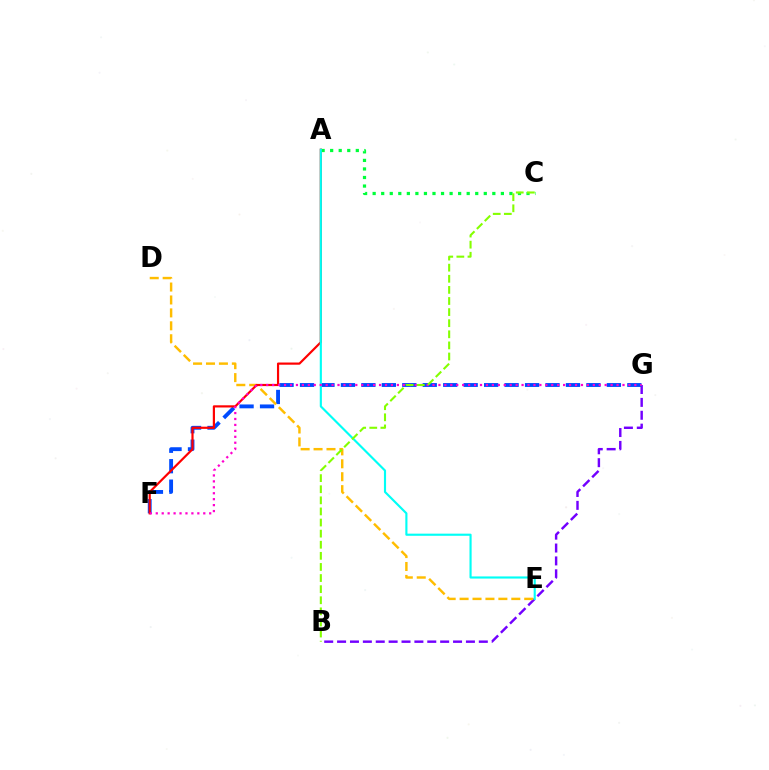{('B', 'G'): [{'color': '#7200ff', 'line_style': 'dashed', 'thickness': 1.75}], ('F', 'G'): [{'color': '#004bff', 'line_style': 'dashed', 'thickness': 2.78}, {'color': '#ff00cf', 'line_style': 'dotted', 'thickness': 1.61}], ('A', 'C'): [{'color': '#00ff39', 'line_style': 'dotted', 'thickness': 2.32}], ('D', 'E'): [{'color': '#ffbd00', 'line_style': 'dashed', 'thickness': 1.76}], ('A', 'F'): [{'color': '#ff0000', 'line_style': 'solid', 'thickness': 1.58}], ('A', 'E'): [{'color': '#00fff6', 'line_style': 'solid', 'thickness': 1.54}], ('B', 'C'): [{'color': '#84ff00', 'line_style': 'dashed', 'thickness': 1.51}]}